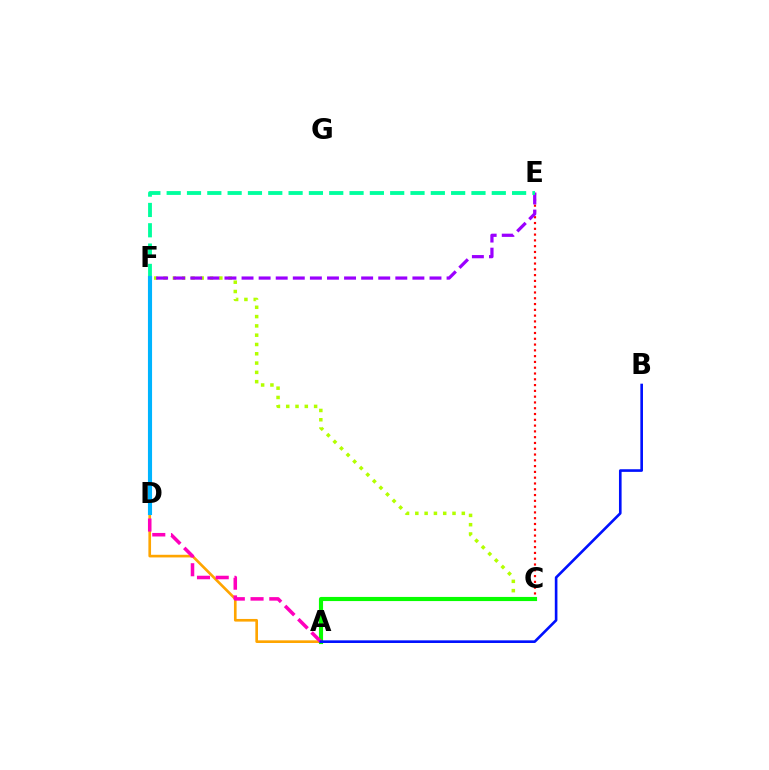{('A', 'D'): [{'color': '#ffa500', 'line_style': 'solid', 'thickness': 1.91}, {'color': '#ff00bd', 'line_style': 'dashed', 'thickness': 2.55}], ('C', 'E'): [{'color': '#ff0000', 'line_style': 'dotted', 'thickness': 1.57}], ('C', 'F'): [{'color': '#b3ff00', 'line_style': 'dotted', 'thickness': 2.53}], ('A', 'C'): [{'color': '#08ff00', 'line_style': 'solid', 'thickness': 2.97}], ('E', 'F'): [{'color': '#9b00ff', 'line_style': 'dashed', 'thickness': 2.32}, {'color': '#00ff9d', 'line_style': 'dashed', 'thickness': 2.76}], ('D', 'F'): [{'color': '#00b5ff', 'line_style': 'solid', 'thickness': 2.96}], ('A', 'B'): [{'color': '#0010ff', 'line_style': 'solid', 'thickness': 1.89}]}